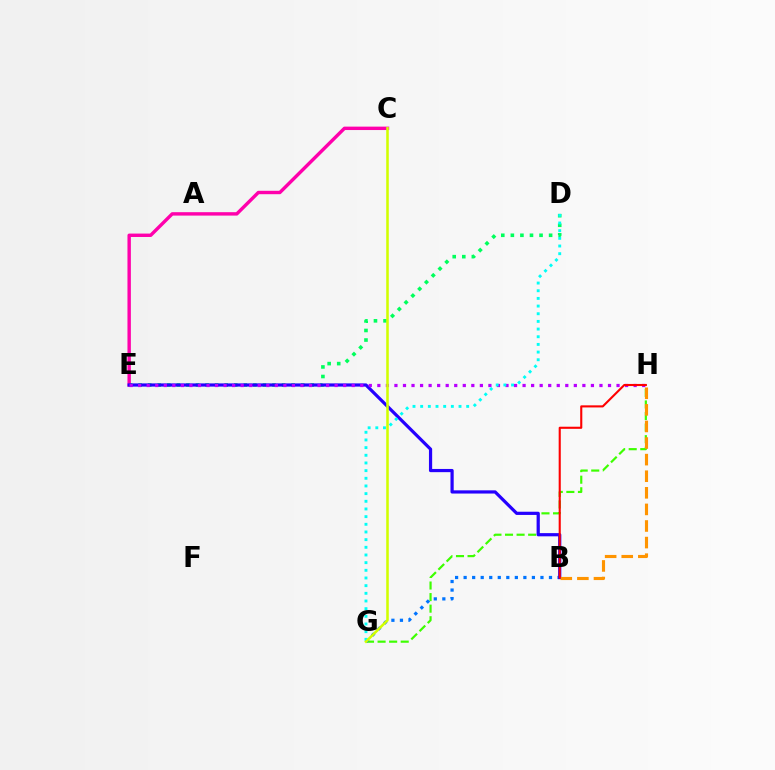{('G', 'H'): [{'color': '#3dff00', 'line_style': 'dashed', 'thickness': 1.57}], ('B', 'G'): [{'color': '#0074ff', 'line_style': 'dotted', 'thickness': 2.32}], ('D', 'E'): [{'color': '#00ff5c', 'line_style': 'dotted', 'thickness': 2.6}], ('C', 'E'): [{'color': '#ff00ac', 'line_style': 'solid', 'thickness': 2.45}], ('B', 'E'): [{'color': '#2500ff', 'line_style': 'solid', 'thickness': 2.31}], ('E', 'H'): [{'color': '#b900ff', 'line_style': 'dotted', 'thickness': 2.32}], ('D', 'G'): [{'color': '#00fff6', 'line_style': 'dotted', 'thickness': 2.08}], ('B', 'H'): [{'color': '#ff9400', 'line_style': 'dashed', 'thickness': 2.25}, {'color': '#ff0000', 'line_style': 'solid', 'thickness': 1.51}], ('C', 'G'): [{'color': '#d1ff00', 'line_style': 'solid', 'thickness': 1.84}]}